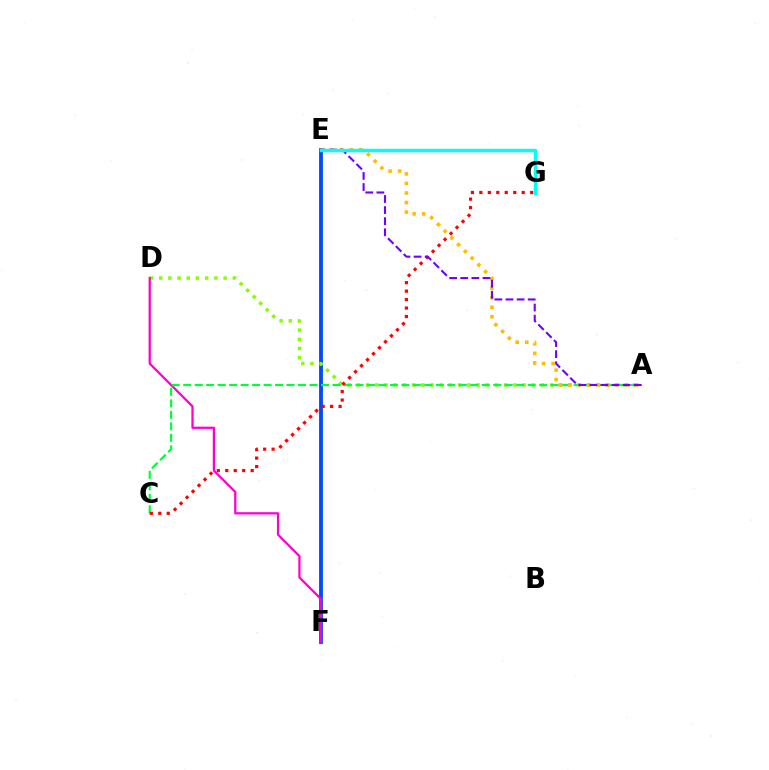{('E', 'F'): [{'color': '#004bff', 'line_style': 'solid', 'thickness': 2.76}], ('A', 'D'): [{'color': '#84ff00', 'line_style': 'dotted', 'thickness': 2.5}], ('D', 'F'): [{'color': '#ff00cf', 'line_style': 'solid', 'thickness': 1.62}], ('A', 'C'): [{'color': '#00ff39', 'line_style': 'dashed', 'thickness': 1.56}], ('A', 'E'): [{'color': '#ffbd00', 'line_style': 'dotted', 'thickness': 2.59}, {'color': '#7200ff', 'line_style': 'dashed', 'thickness': 1.51}], ('C', 'G'): [{'color': '#ff0000', 'line_style': 'dotted', 'thickness': 2.3}], ('E', 'G'): [{'color': '#00fff6', 'line_style': 'solid', 'thickness': 2.49}]}